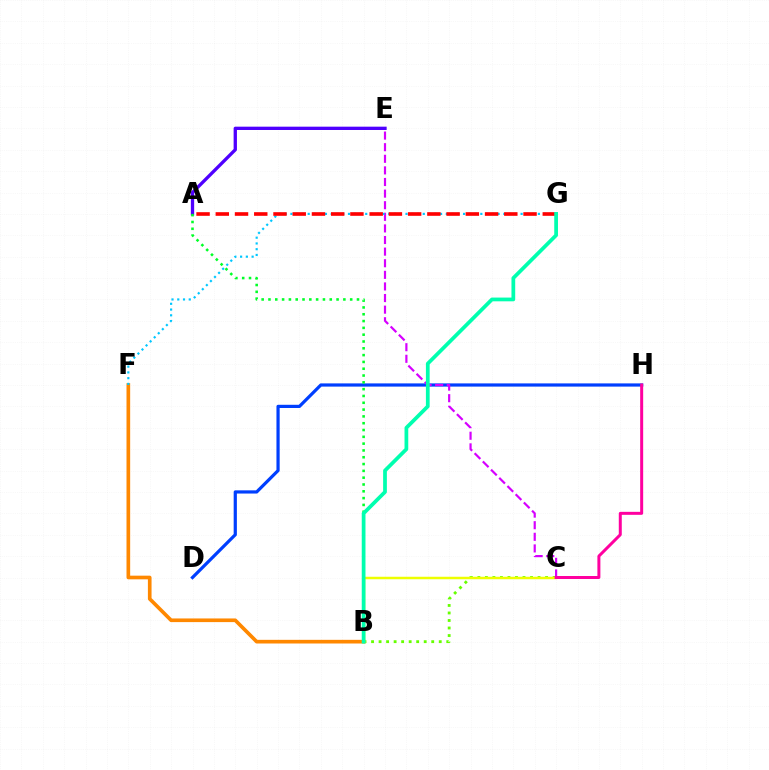{('D', 'H'): [{'color': '#003fff', 'line_style': 'solid', 'thickness': 2.31}], ('C', 'E'): [{'color': '#d600ff', 'line_style': 'dashed', 'thickness': 1.58}], ('B', 'F'): [{'color': '#ff8800', 'line_style': 'solid', 'thickness': 2.63}], ('B', 'C'): [{'color': '#66ff00', 'line_style': 'dotted', 'thickness': 2.04}, {'color': '#eeff00', 'line_style': 'solid', 'thickness': 1.79}], ('A', 'E'): [{'color': '#4f00ff', 'line_style': 'solid', 'thickness': 2.39}], ('A', 'B'): [{'color': '#00ff27', 'line_style': 'dotted', 'thickness': 1.85}], ('F', 'G'): [{'color': '#00c7ff', 'line_style': 'dotted', 'thickness': 1.56}], ('A', 'G'): [{'color': '#ff0000', 'line_style': 'dashed', 'thickness': 2.61}], ('B', 'G'): [{'color': '#00ffaf', 'line_style': 'solid', 'thickness': 2.69}], ('C', 'H'): [{'color': '#ff00a0', 'line_style': 'solid', 'thickness': 2.15}]}